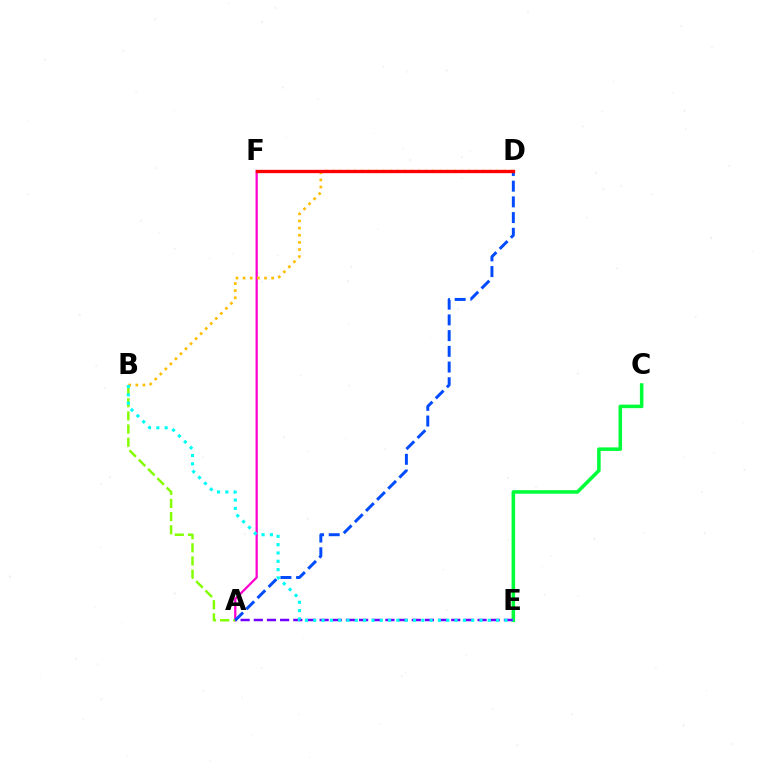{('C', 'E'): [{'color': '#00ff39', 'line_style': 'solid', 'thickness': 2.56}], ('A', 'F'): [{'color': '#ff00cf', 'line_style': 'solid', 'thickness': 1.63}], ('A', 'E'): [{'color': '#7200ff', 'line_style': 'dashed', 'thickness': 1.79}], ('B', 'D'): [{'color': '#ffbd00', 'line_style': 'dotted', 'thickness': 1.94}], ('A', 'B'): [{'color': '#84ff00', 'line_style': 'dashed', 'thickness': 1.79}], ('A', 'D'): [{'color': '#004bff', 'line_style': 'dashed', 'thickness': 2.13}], ('B', 'E'): [{'color': '#00fff6', 'line_style': 'dotted', 'thickness': 2.26}], ('D', 'F'): [{'color': '#ff0000', 'line_style': 'solid', 'thickness': 2.4}]}